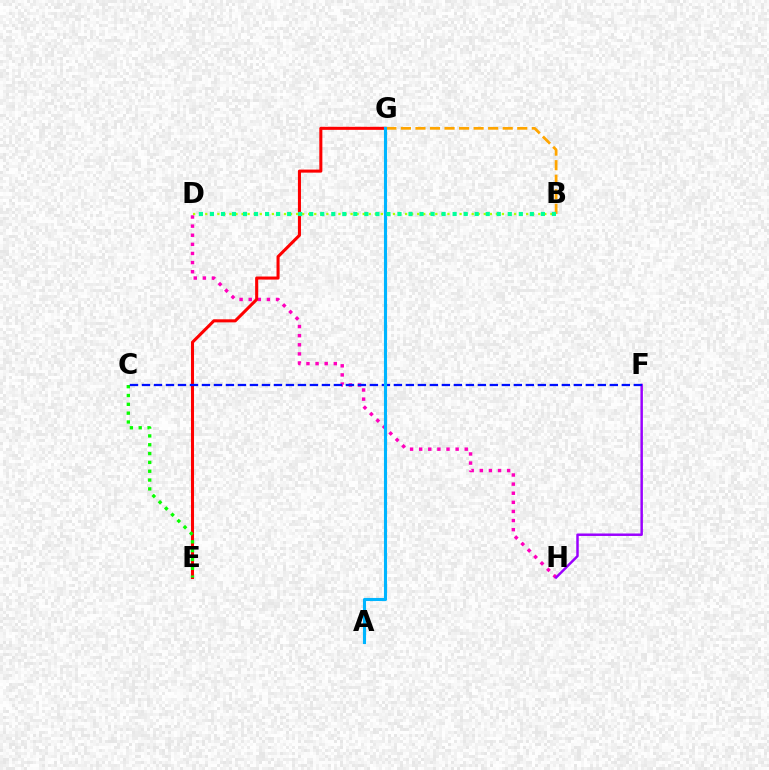{('B', 'G'): [{'color': '#ffa500', 'line_style': 'dashed', 'thickness': 1.98}], ('D', 'H'): [{'color': '#ff00bd', 'line_style': 'dotted', 'thickness': 2.48}], ('E', 'G'): [{'color': '#ff0000', 'line_style': 'solid', 'thickness': 2.2}], ('B', 'D'): [{'color': '#b3ff00', 'line_style': 'dotted', 'thickness': 1.65}, {'color': '#00ff9d', 'line_style': 'dotted', 'thickness': 3.0}], ('F', 'H'): [{'color': '#9b00ff', 'line_style': 'solid', 'thickness': 1.78}], ('C', 'E'): [{'color': '#08ff00', 'line_style': 'dotted', 'thickness': 2.4}], ('C', 'F'): [{'color': '#0010ff', 'line_style': 'dashed', 'thickness': 1.63}], ('A', 'G'): [{'color': '#00b5ff', 'line_style': 'solid', 'thickness': 2.24}]}